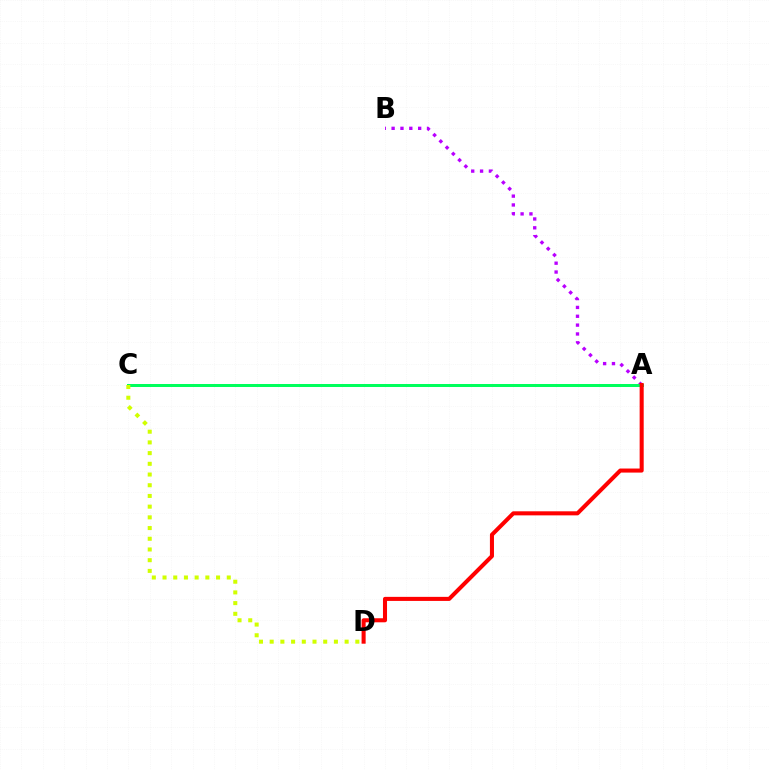{('A', 'C'): [{'color': '#0074ff', 'line_style': 'dashed', 'thickness': 2.11}, {'color': '#00ff5c', 'line_style': 'solid', 'thickness': 2.16}], ('A', 'B'): [{'color': '#b900ff', 'line_style': 'dotted', 'thickness': 2.4}], ('C', 'D'): [{'color': '#d1ff00', 'line_style': 'dotted', 'thickness': 2.91}], ('A', 'D'): [{'color': '#ff0000', 'line_style': 'solid', 'thickness': 2.92}]}